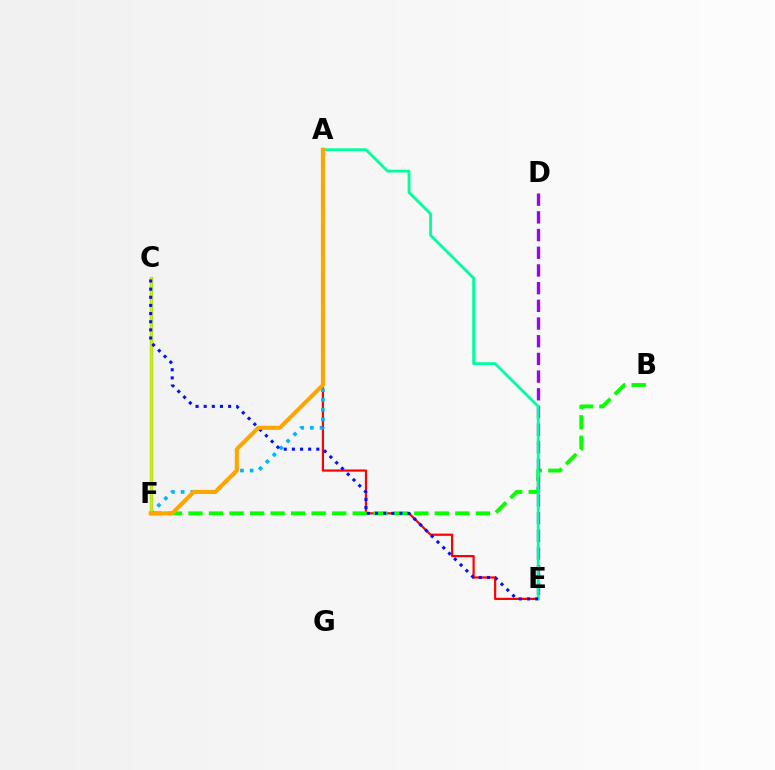{('A', 'E'): [{'color': '#ff0000', 'line_style': 'solid', 'thickness': 1.59}, {'color': '#00ff9d', 'line_style': 'solid', 'thickness': 2.03}], ('B', 'F'): [{'color': '#08ff00', 'line_style': 'dashed', 'thickness': 2.79}], ('A', 'F'): [{'color': '#00b5ff', 'line_style': 'dotted', 'thickness': 2.64}, {'color': '#ffa500', 'line_style': 'solid', 'thickness': 2.93}], ('C', 'F'): [{'color': '#ff00bd', 'line_style': 'solid', 'thickness': 2.28}, {'color': '#b3ff00', 'line_style': 'solid', 'thickness': 1.99}], ('D', 'E'): [{'color': '#9b00ff', 'line_style': 'dashed', 'thickness': 2.4}], ('C', 'E'): [{'color': '#0010ff', 'line_style': 'dotted', 'thickness': 2.21}]}